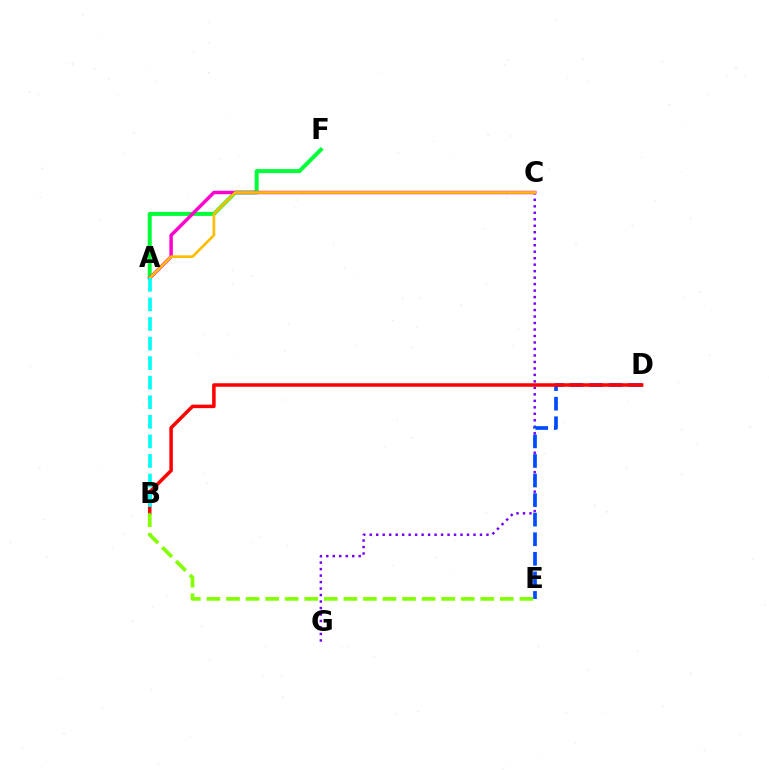{('C', 'G'): [{'color': '#7200ff', 'line_style': 'dotted', 'thickness': 1.76}], ('D', 'E'): [{'color': '#004bff', 'line_style': 'dashed', 'thickness': 2.66}], ('A', 'F'): [{'color': '#00ff39', 'line_style': 'solid', 'thickness': 2.87}], ('B', 'D'): [{'color': '#ff0000', 'line_style': 'solid', 'thickness': 2.52}], ('A', 'C'): [{'color': '#ff00cf', 'line_style': 'solid', 'thickness': 2.49}, {'color': '#ffbd00', 'line_style': 'solid', 'thickness': 1.93}], ('B', 'E'): [{'color': '#84ff00', 'line_style': 'dashed', 'thickness': 2.66}], ('A', 'B'): [{'color': '#00fff6', 'line_style': 'dashed', 'thickness': 2.66}]}